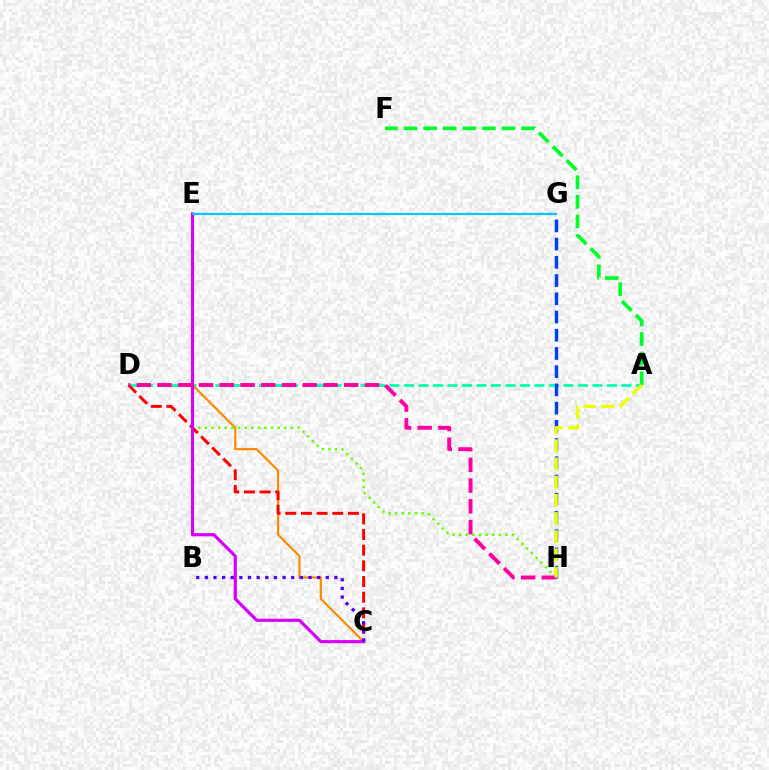{('A', 'D'): [{'color': '#00ffaf', 'line_style': 'dashed', 'thickness': 1.97}], ('C', 'E'): [{'color': '#ff8800', 'line_style': 'solid', 'thickness': 1.57}, {'color': '#d600ff', 'line_style': 'solid', 'thickness': 2.28}], ('A', 'F'): [{'color': '#00ff27', 'line_style': 'dashed', 'thickness': 2.66}], ('G', 'H'): [{'color': '#003fff', 'line_style': 'dashed', 'thickness': 2.48}], ('E', 'H'): [{'color': '#66ff00', 'line_style': 'dotted', 'thickness': 1.8}], ('C', 'D'): [{'color': '#ff0000', 'line_style': 'dashed', 'thickness': 2.13}], ('D', 'H'): [{'color': '#ff00a0', 'line_style': 'dashed', 'thickness': 2.82}], ('A', 'H'): [{'color': '#eeff00', 'line_style': 'dashed', 'thickness': 2.47}], ('B', 'C'): [{'color': '#4f00ff', 'line_style': 'dotted', 'thickness': 2.35}], ('E', 'G'): [{'color': '#00c7ff', 'line_style': 'solid', 'thickness': 1.59}]}